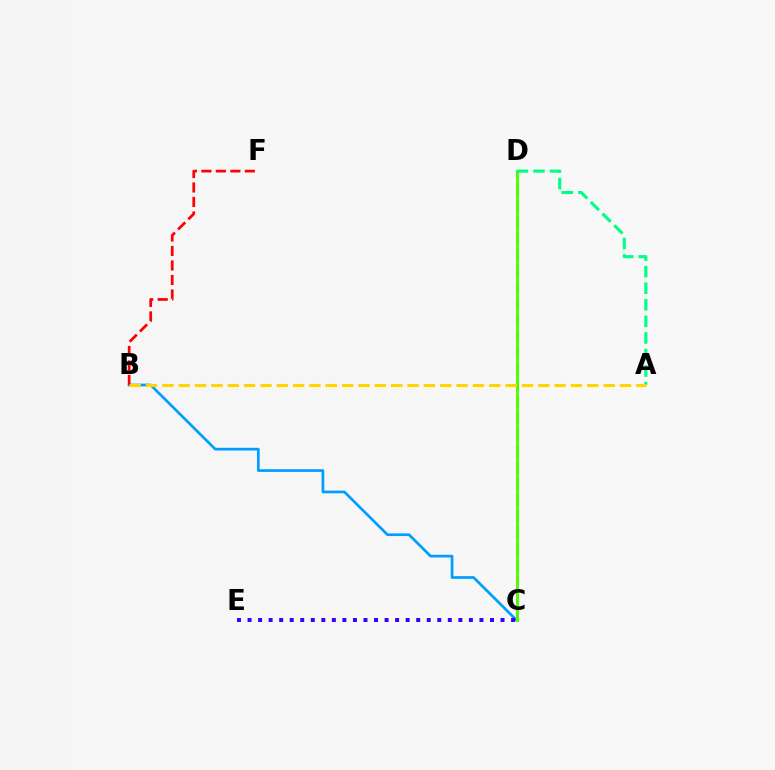{('B', 'C'): [{'color': '#009eff', 'line_style': 'solid', 'thickness': 1.95}], ('C', 'D'): [{'color': '#ff00ed', 'line_style': 'dashed', 'thickness': 2.22}, {'color': '#4fff00', 'line_style': 'solid', 'thickness': 2.12}], ('C', 'E'): [{'color': '#3700ff', 'line_style': 'dotted', 'thickness': 2.86}], ('B', 'F'): [{'color': '#ff0000', 'line_style': 'dashed', 'thickness': 1.97}], ('A', 'D'): [{'color': '#00ff86', 'line_style': 'dashed', 'thickness': 2.25}], ('A', 'B'): [{'color': '#ffd500', 'line_style': 'dashed', 'thickness': 2.22}]}